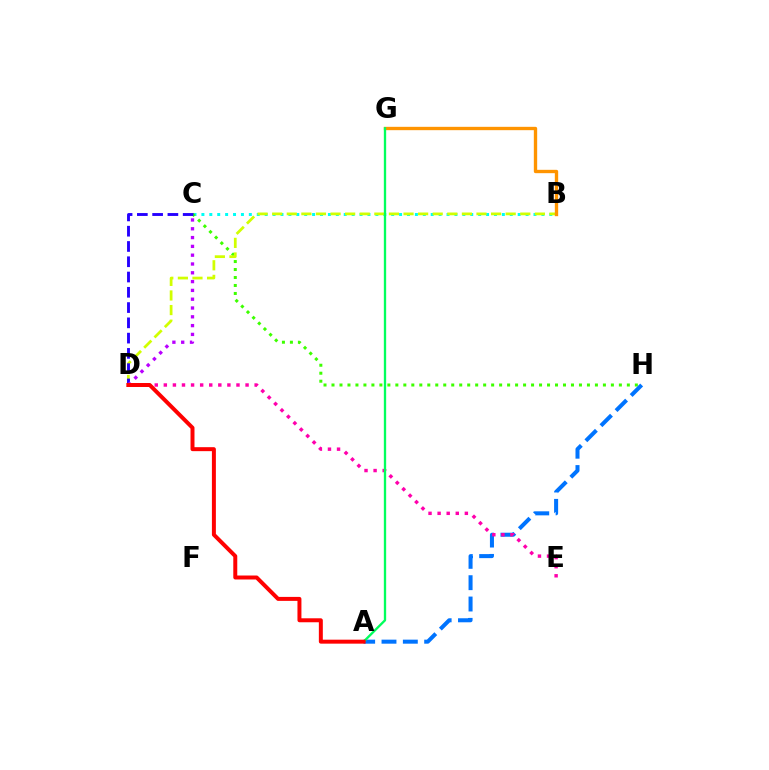{('B', 'C'): [{'color': '#00fff6', 'line_style': 'dotted', 'thickness': 2.15}], ('C', 'H'): [{'color': '#3dff00', 'line_style': 'dotted', 'thickness': 2.17}], ('B', 'D'): [{'color': '#d1ff00', 'line_style': 'dashed', 'thickness': 1.98}], ('A', 'H'): [{'color': '#0074ff', 'line_style': 'dashed', 'thickness': 2.9}], ('B', 'G'): [{'color': '#ff9400', 'line_style': 'solid', 'thickness': 2.41}], ('C', 'D'): [{'color': '#2500ff', 'line_style': 'dashed', 'thickness': 2.07}, {'color': '#b900ff', 'line_style': 'dotted', 'thickness': 2.39}], ('D', 'E'): [{'color': '#ff00ac', 'line_style': 'dotted', 'thickness': 2.47}], ('A', 'G'): [{'color': '#00ff5c', 'line_style': 'solid', 'thickness': 1.67}], ('A', 'D'): [{'color': '#ff0000', 'line_style': 'solid', 'thickness': 2.86}]}